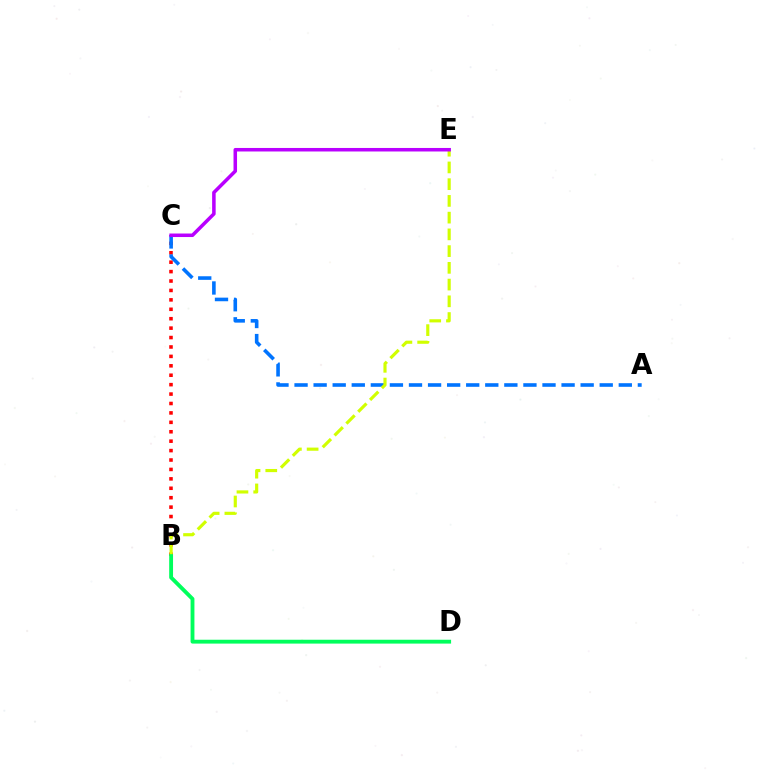{('B', 'C'): [{'color': '#ff0000', 'line_style': 'dotted', 'thickness': 2.56}], ('A', 'C'): [{'color': '#0074ff', 'line_style': 'dashed', 'thickness': 2.59}], ('B', 'E'): [{'color': '#d1ff00', 'line_style': 'dashed', 'thickness': 2.27}], ('C', 'E'): [{'color': '#b900ff', 'line_style': 'solid', 'thickness': 2.54}], ('B', 'D'): [{'color': '#00ff5c', 'line_style': 'solid', 'thickness': 2.78}]}